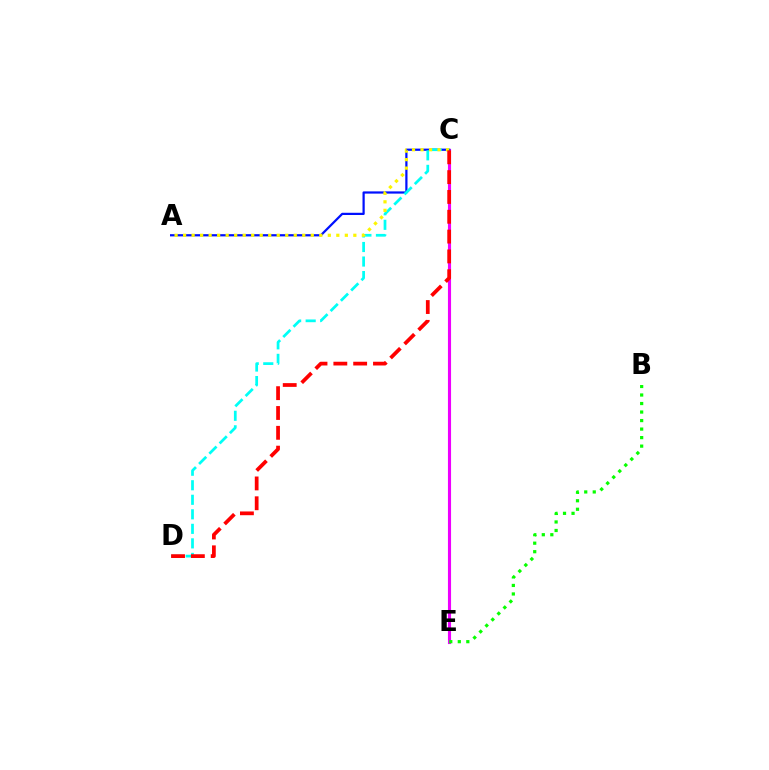{('C', 'E'): [{'color': '#ee00ff', 'line_style': 'solid', 'thickness': 2.24}], ('A', 'C'): [{'color': '#0010ff', 'line_style': 'solid', 'thickness': 1.6}, {'color': '#fcf500', 'line_style': 'dotted', 'thickness': 2.31}], ('B', 'E'): [{'color': '#08ff00', 'line_style': 'dotted', 'thickness': 2.32}], ('C', 'D'): [{'color': '#00fff6', 'line_style': 'dashed', 'thickness': 1.97}, {'color': '#ff0000', 'line_style': 'dashed', 'thickness': 2.69}]}